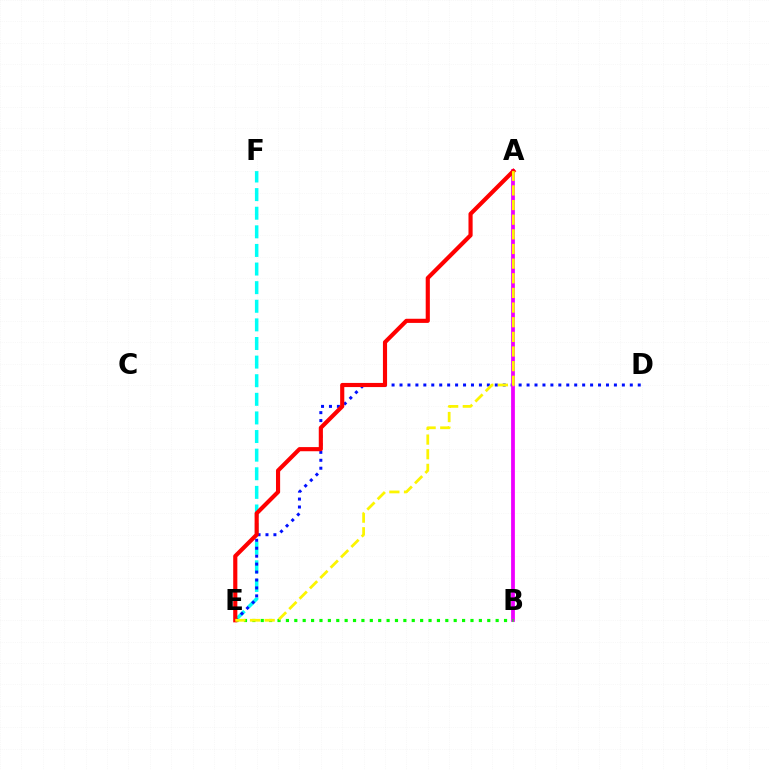{('E', 'F'): [{'color': '#00fff6', 'line_style': 'dashed', 'thickness': 2.53}], ('D', 'E'): [{'color': '#0010ff', 'line_style': 'dotted', 'thickness': 2.16}], ('A', 'B'): [{'color': '#ee00ff', 'line_style': 'solid', 'thickness': 2.72}], ('B', 'E'): [{'color': '#08ff00', 'line_style': 'dotted', 'thickness': 2.28}], ('A', 'E'): [{'color': '#ff0000', 'line_style': 'solid', 'thickness': 2.98}, {'color': '#fcf500', 'line_style': 'dashed', 'thickness': 1.99}]}